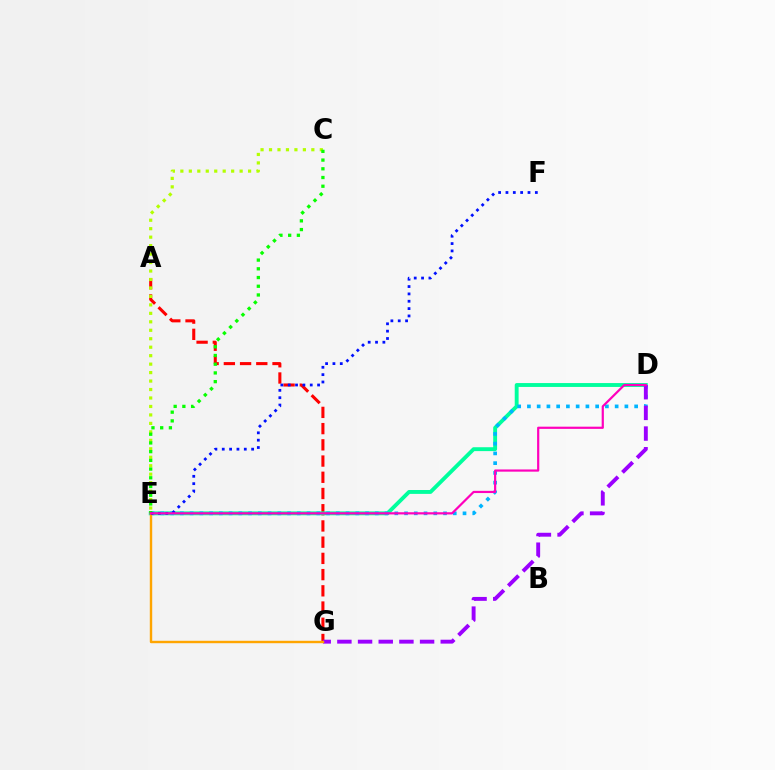{('A', 'G'): [{'color': '#ff0000', 'line_style': 'dashed', 'thickness': 2.2}], ('D', 'E'): [{'color': '#00ff9d', 'line_style': 'solid', 'thickness': 2.79}, {'color': '#00b5ff', 'line_style': 'dotted', 'thickness': 2.65}, {'color': '#ff00bd', 'line_style': 'solid', 'thickness': 1.59}], ('C', 'E'): [{'color': '#b3ff00', 'line_style': 'dotted', 'thickness': 2.3}, {'color': '#08ff00', 'line_style': 'dotted', 'thickness': 2.37}], ('D', 'G'): [{'color': '#9b00ff', 'line_style': 'dashed', 'thickness': 2.81}], ('E', 'G'): [{'color': '#ffa500', 'line_style': 'solid', 'thickness': 1.74}], ('E', 'F'): [{'color': '#0010ff', 'line_style': 'dotted', 'thickness': 2.0}]}